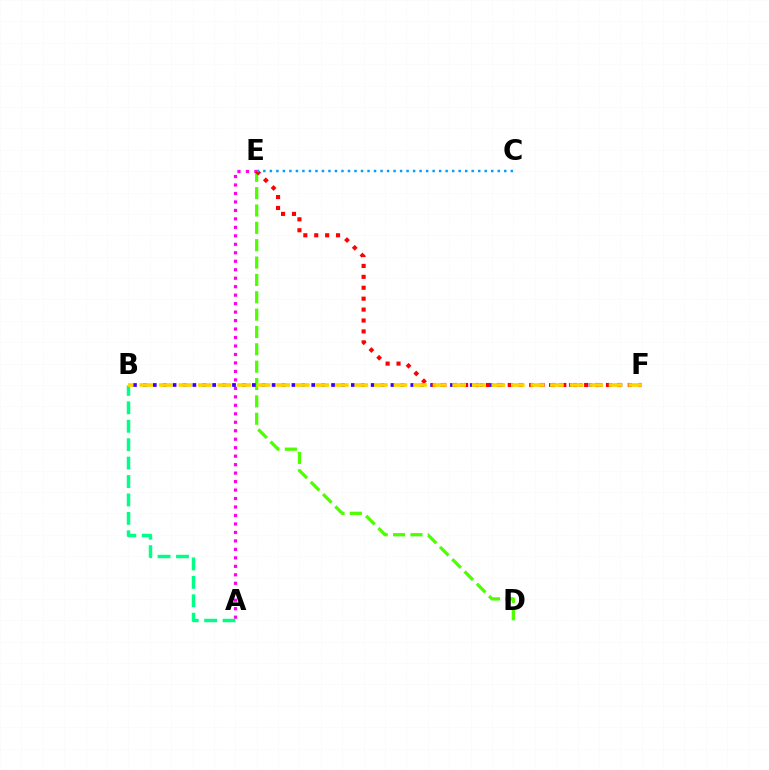{('D', 'E'): [{'color': '#4fff00', 'line_style': 'dashed', 'thickness': 2.36}], ('A', 'E'): [{'color': '#ff00ed', 'line_style': 'dotted', 'thickness': 2.3}], ('B', 'F'): [{'color': '#3700ff', 'line_style': 'dotted', 'thickness': 2.69}, {'color': '#ffd500', 'line_style': 'dashed', 'thickness': 2.66}], ('E', 'F'): [{'color': '#ff0000', 'line_style': 'dotted', 'thickness': 2.97}], ('C', 'E'): [{'color': '#009eff', 'line_style': 'dotted', 'thickness': 1.77}], ('A', 'B'): [{'color': '#00ff86', 'line_style': 'dashed', 'thickness': 2.5}]}